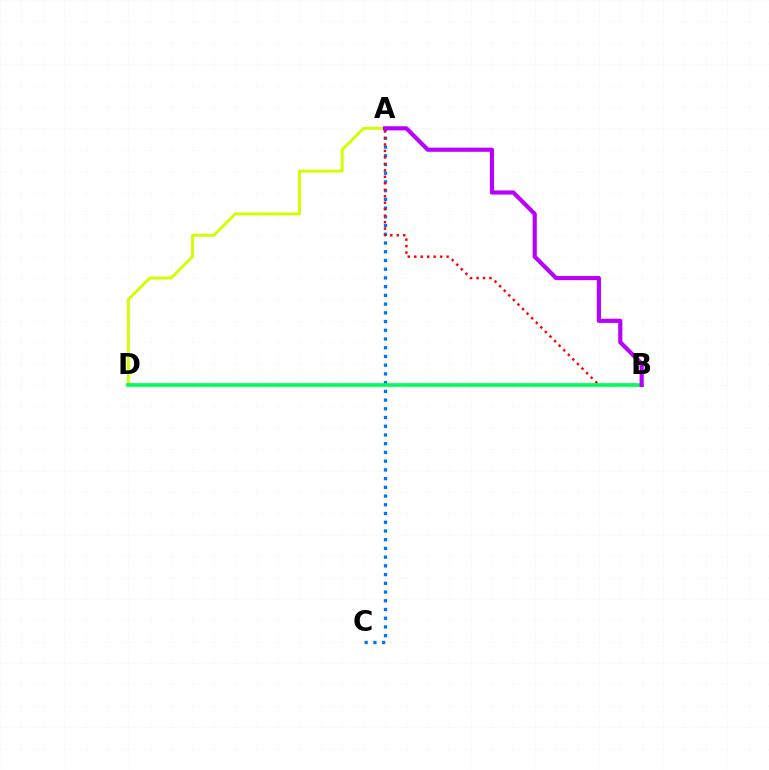{('A', 'C'): [{'color': '#0074ff', 'line_style': 'dotted', 'thickness': 2.37}], ('A', 'B'): [{'color': '#ff0000', 'line_style': 'dotted', 'thickness': 1.76}, {'color': '#b900ff', 'line_style': 'solid', 'thickness': 2.99}], ('A', 'D'): [{'color': '#d1ff00', 'line_style': 'solid', 'thickness': 2.1}], ('B', 'D'): [{'color': '#00ff5c', 'line_style': 'solid', 'thickness': 2.65}]}